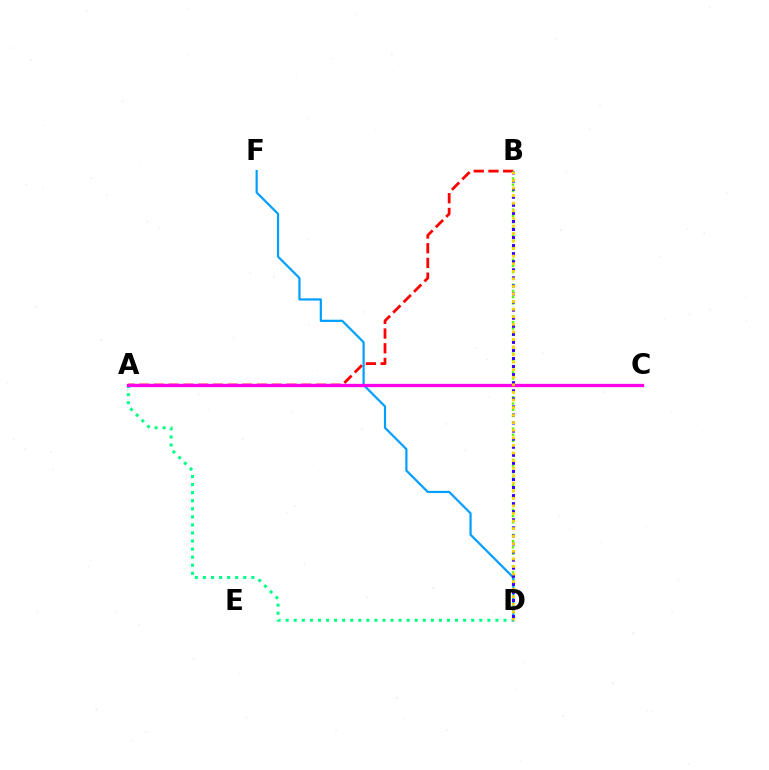{('A', 'B'): [{'color': '#ff0000', 'line_style': 'dashed', 'thickness': 2.0}], ('B', 'D'): [{'color': '#4fff00', 'line_style': 'dotted', 'thickness': 1.7}, {'color': '#3700ff', 'line_style': 'dotted', 'thickness': 2.19}, {'color': '#ffd500', 'line_style': 'dotted', 'thickness': 2.06}], ('A', 'D'): [{'color': '#00ff86', 'line_style': 'dotted', 'thickness': 2.19}], ('D', 'F'): [{'color': '#009eff', 'line_style': 'solid', 'thickness': 1.58}], ('A', 'C'): [{'color': '#ff00ed', 'line_style': 'solid', 'thickness': 2.37}]}